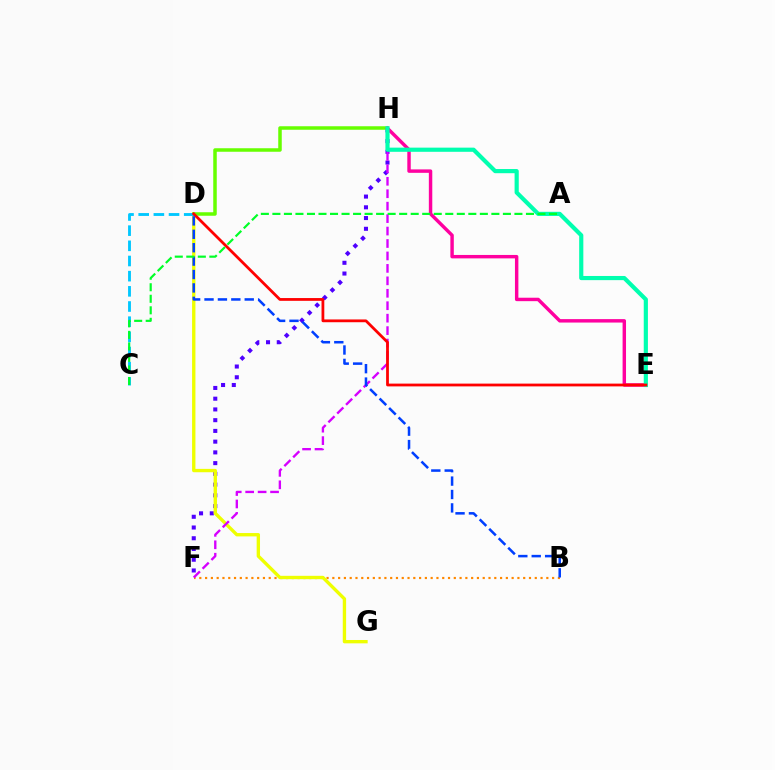{('F', 'H'): [{'color': '#4f00ff', 'line_style': 'dotted', 'thickness': 2.92}, {'color': '#d600ff', 'line_style': 'dashed', 'thickness': 1.69}], ('B', 'F'): [{'color': '#ff8800', 'line_style': 'dotted', 'thickness': 1.57}], ('D', 'G'): [{'color': '#eeff00', 'line_style': 'solid', 'thickness': 2.41}], ('D', 'H'): [{'color': '#66ff00', 'line_style': 'solid', 'thickness': 2.52}], ('E', 'H'): [{'color': '#ff00a0', 'line_style': 'solid', 'thickness': 2.47}, {'color': '#00ffaf', 'line_style': 'solid', 'thickness': 3.0}], ('C', 'D'): [{'color': '#00c7ff', 'line_style': 'dashed', 'thickness': 2.06}], ('D', 'E'): [{'color': '#ff0000', 'line_style': 'solid', 'thickness': 2.0}], ('B', 'D'): [{'color': '#003fff', 'line_style': 'dashed', 'thickness': 1.82}], ('A', 'C'): [{'color': '#00ff27', 'line_style': 'dashed', 'thickness': 1.57}]}